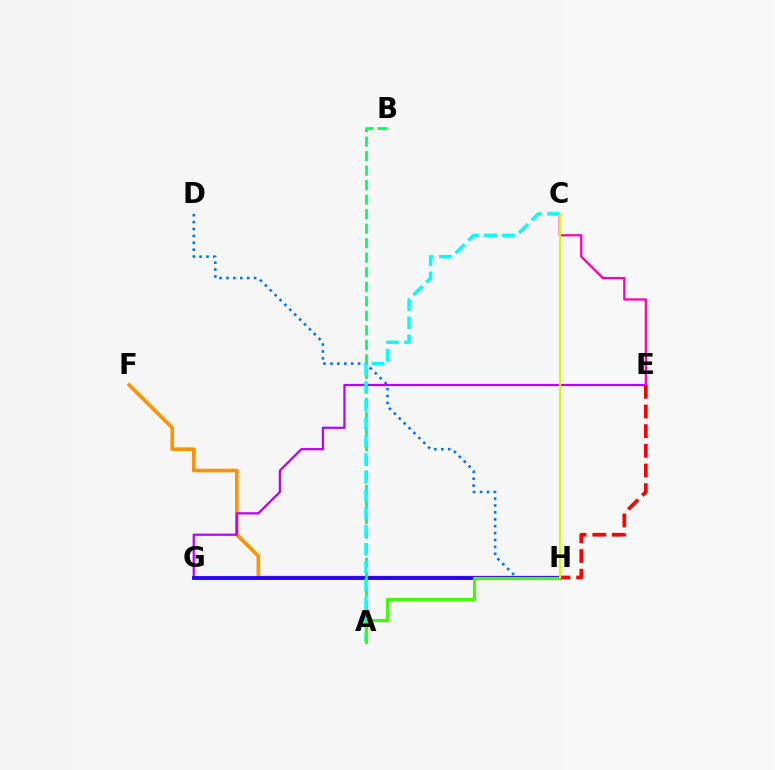{('F', 'H'): [{'color': '#ff9400', 'line_style': 'solid', 'thickness': 2.62}], ('E', 'G'): [{'color': '#b900ff', 'line_style': 'solid', 'thickness': 1.61}], ('D', 'H'): [{'color': '#0074ff', 'line_style': 'dotted', 'thickness': 1.87}], ('G', 'H'): [{'color': '#2500ff', 'line_style': 'solid', 'thickness': 2.75}], ('C', 'E'): [{'color': '#ff00ac', 'line_style': 'solid', 'thickness': 1.62}], ('A', 'B'): [{'color': '#00ff5c', 'line_style': 'dashed', 'thickness': 1.97}], ('A', 'C'): [{'color': '#00fff6', 'line_style': 'dashed', 'thickness': 2.44}], ('A', 'H'): [{'color': '#3dff00', 'line_style': 'solid', 'thickness': 2.27}], ('E', 'H'): [{'color': '#ff0000', 'line_style': 'dashed', 'thickness': 2.67}], ('C', 'H'): [{'color': '#d1ff00', 'line_style': 'solid', 'thickness': 1.52}]}